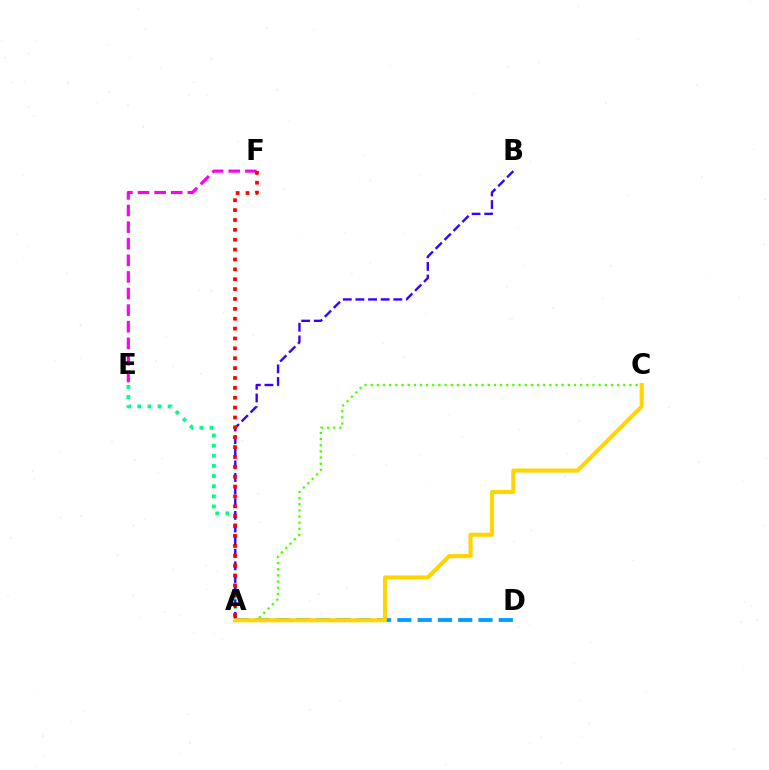{('A', 'E'): [{'color': '#00ff86', 'line_style': 'dotted', 'thickness': 2.75}], ('A', 'D'): [{'color': '#009eff', 'line_style': 'dashed', 'thickness': 2.76}], ('E', 'F'): [{'color': '#ff00ed', 'line_style': 'dashed', 'thickness': 2.26}], ('A', 'B'): [{'color': '#3700ff', 'line_style': 'dashed', 'thickness': 1.71}], ('A', 'C'): [{'color': '#4fff00', 'line_style': 'dotted', 'thickness': 1.67}, {'color': '#ffd500', 'line_style': 'solid', 'thickness': 2.92}], ('A', 'F'): [{'color': '#ff0000', 'line_style': 'dotted', 'thickness': 2.68}]}